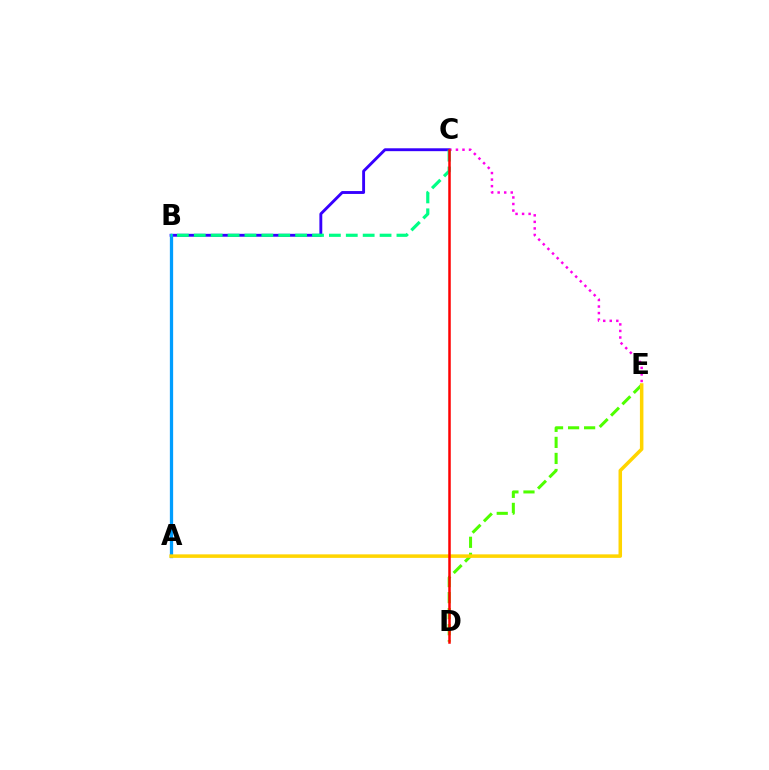{('D', 'E'): [{'color': '#4fff00', 'line_style': 'dashed', 'thickness': 2.18}], ('B', 'C'): [{'color': '#3700ff', 'line_style': 'solid', 'thickness': 2.07}, {'color': '#00ff86', 'line_style': 'dashed', 'thickness': 2.29}], ('A', 'B'): [{'color': '#009eff', 'line_style': 'solid', 'thickness': 2.36}], ('C', 'E'): [{'color': '#ff00ed', 'line_style': 'dotted', 'thickness': 1.78}], ('A', 'E'): [{'color': '#ffd500', 'line_style': 'solid', 'thickness': 2.53}], ('C', 'D'): [{'color': '#ff0000', 'line_style': 'solid', 'thickness': 1.8}]}